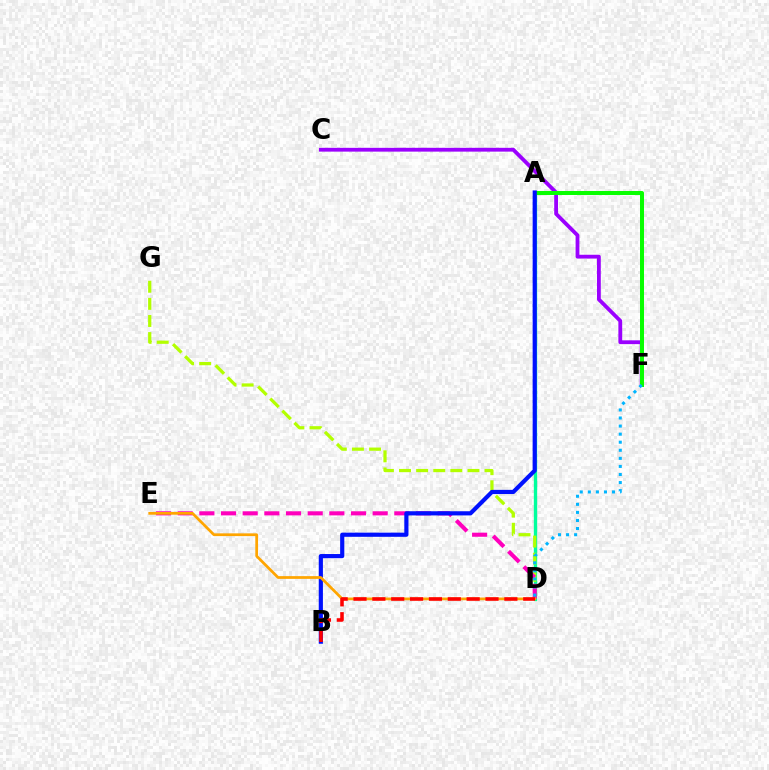{('A', 'D'): [{'color': '#00ff9d', 'line_style': 'solid', 'thickness': 2.41}], ('C', 'F'): [{'color': '#9b00ff', 'line_style': 'solid', 'thickness': 2.74}], ('D', 'G'): [{'color': '#b3ff00', 'line_style': 'dashed', 'thickness': 2.32}], ('A', 'F'): [{'color': '#08ff00', 'line_style': 'solid', 'thickness': 2.88}], ('D', 'E'): [{'color': '#ff00bd', 'line_style': 'dashed', 'thickness': 2.94}, {'color': '#ffa500', 'line_style': 'solid', 'thickness': 1.97}], ('D', 'F'): [{'color': '#00b5ff', 'line_style': 'dotted', 'thickness': 2.19}], ('A', 'B'): [{'color': '#0010ff', 'line_style': 'solid', 'thickness': 3.0}], ('B', 'D'): [{'color': '#ff0000', 'line_style': 'dashed', 'thickness': 2.56}]}